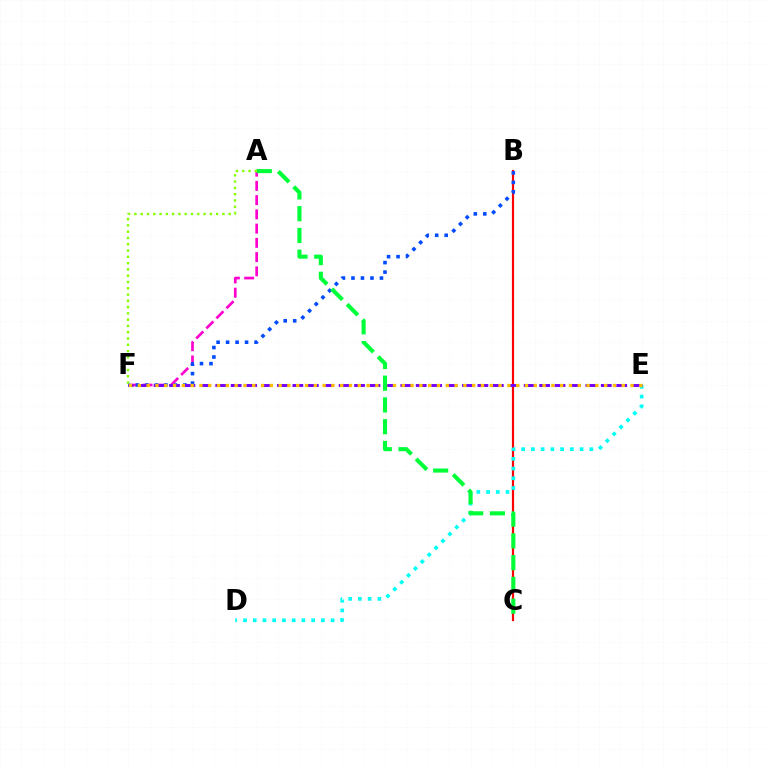{('A', 'F'): [{'color': '#ff00cf', 'line_style': 'dashed', 'thickness': 1.94}, {'color': '#84ff00', 'line_style': 'dotted', 'thickness': 1.71}], ('B', 'C'): [{'color': '#ff0000', 'line_style': 'solid', 'thickness': 1.58}], ('D', 'E'): [{'color': '#00fff6', 'line_style': 'dotted', 'thickness': 2.65}], ('B', 'F'): [{'color': '#004bff', 'line_style': 'dotted', 'thickness': 2.58}], ('E', 'F'): [{'color': '#7200ff', 'line_style': 'dashed', 'thickness': 2.09}, {'color': '#ffbd00', 'line_style': 'dotted', 'thickness': 2.39}], ('A', 'C'): [{'color': '#00ff39', 'line_style': 'dashed', 'thickness': 2.95}]}